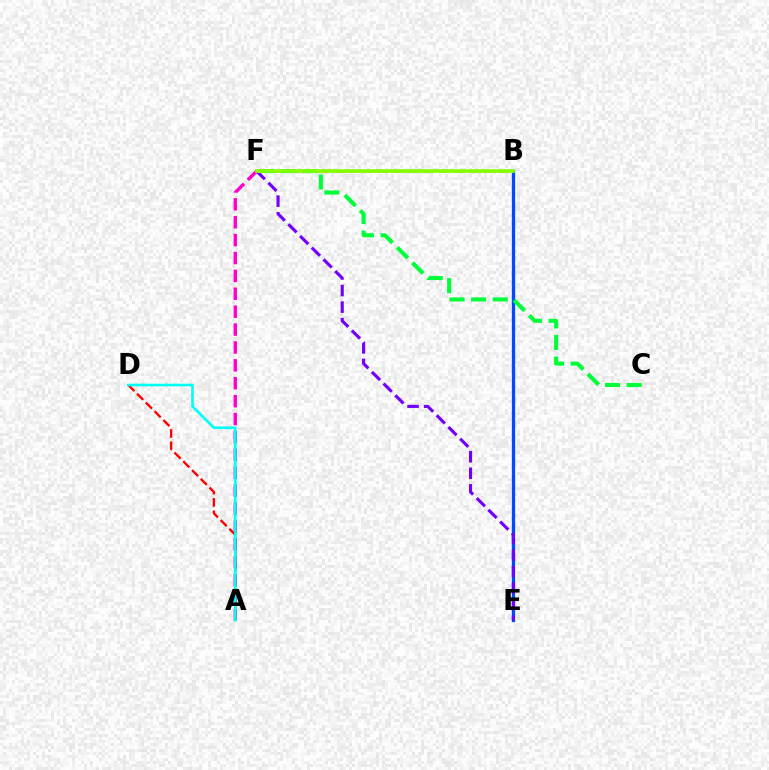{('B', 'E'): [{'color': '#004bff', 'line_style': 'solid', 'thickness': 2.37}], ('A', 'F'): [{'color': '#ff00cf', 'line_style': 'dashed', 'thickness': 2.43}], ('E', 'F'): [{'color': '#7200ff', 'line_style': 'dashed', 'thickness': 2.25}], ('B', 'F'): [{'color': '#ffbd00', 'line_style': 'dashed', 'thickness': 2.04}, {'color': '#84ff00', 'line_style': 'solid', 'thickness': 2.62}], ('C', 'F'): [{'color': '#00ff39', 'line_style': 'dashed', 'thickness': 2.93}], ('A', 'D'): [{'color': '#ff0000', 'line_style': 'dashed', 'thickness': 1.68}, {'color': '#00fff6', 'line_style': 'solid', 'thickness': 1.9}]}